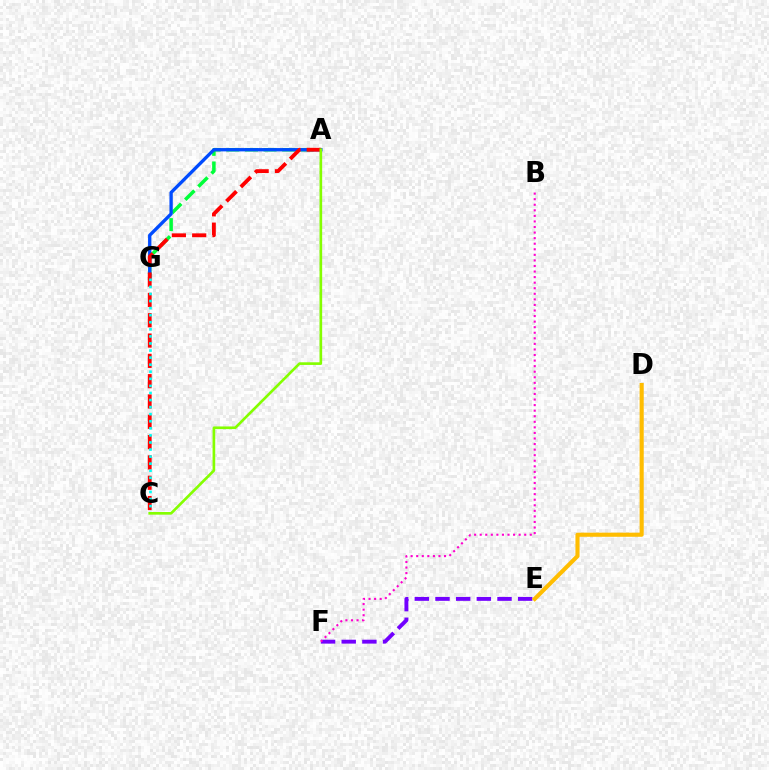{('A', 'G'): [{'color': '#00ff39', 'line_style': 'dashed', 'thickness': 2.53}, {'color': '#004bff', 'line_style': 'solid', 'thickness': 2.4}], ('E', 'F'): [{'color': '#7200ff', 'line_style': 'dashed', 'thickness': 2.81}], ('A', 'C'): [{'color': '#ff0000', 'line_style': 'dashed', 'thickness': 2.76}, {'color': '#84ff00', 'line_style': 'solid', 'thickness': 1.91}], ('B', 'F'): [{'color': '#ff00cf', 'line_style': 'dotted', 'thickness': 1.51}], ('D', 'E'): [{'color': '#ffbd00', 'line_style': 'solid', 'thickness': 2.96}], ('C', 'G'): [{'color': '#00fff6', 'line_style': 'dotted', 'thickness': 1.92}]}